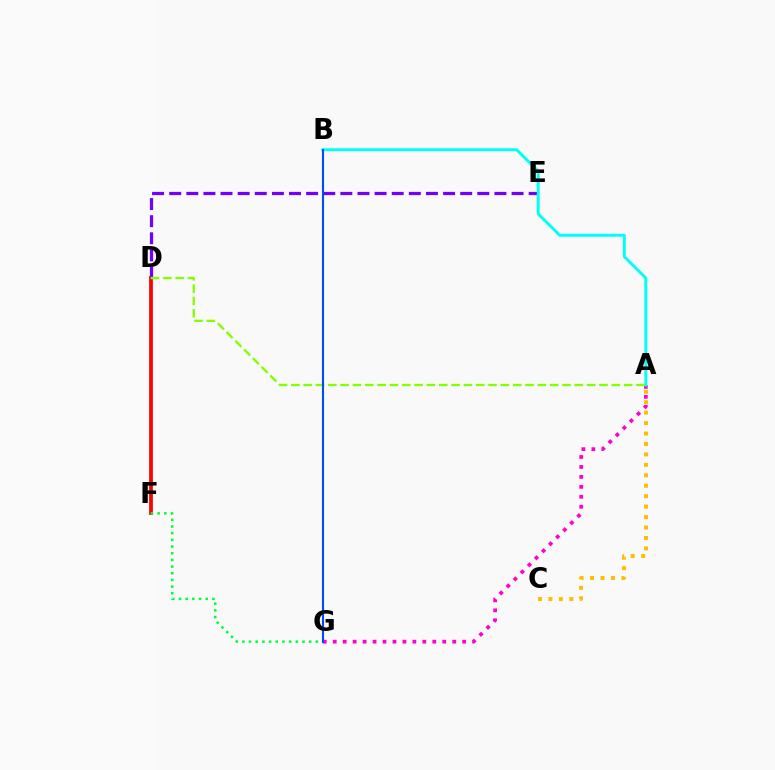{('D', 'F'): [{'color': '#ff0000', 'line_style': 'solid', 'thickness': 2.7}], ('D', 'E'): [{'color': '#7200ff', 'line_style': 'dashed', 'thickness': 2.33}], ('A', 'C'): [{'color': '#ffbd00', 'line_style': 'dotted', 'thickness': 2.84}], ('A', 'G'): [{'color': '#ff00cf', 'line_style': 'dotted', 'thickness': 2.71}], ('A', 'B'): [{'color': '#00fff6', 'line_style': 'solid', 'thickness': 2.1}], ('A', 'D'): [{'color': '#84ff00', 'line_style': 'dashed', 'thickness': 1.67}], ('F', 'G'): [{'color': '#00ff39', 'line_style': 'dotted', 'thickness': 1.82}], ('B', 'G'): [{'color': '#004bff', 'line_style': 'solid', 'thickness': 1.51}]}